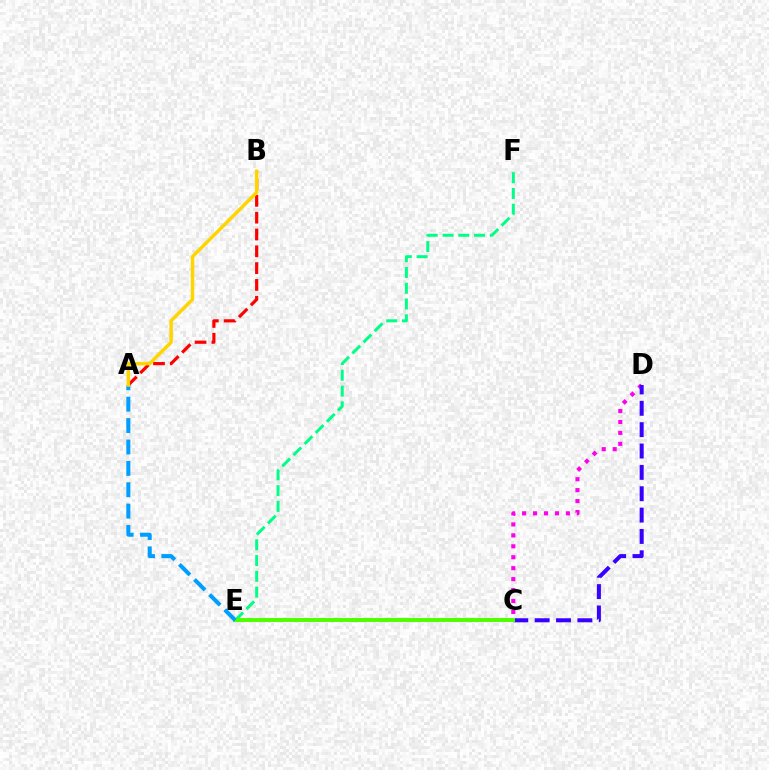{('C', 'D'): [{'color': '#ff00ed', 'line_style': 'dotted', 'thickness': 2.97}, {'color': '#3700ff', 'line_style': 'dashed', 'thickness': 2.9}], ('E', 'F'): [{'color': '#00ff86', 'line_style': 'dashed', 'thickness': 2.14}], ('A', 'B'): [{'color': '#ff0000', 'line_style': 'dashed', 'thickness': 2.28}, {'color': '#ffd500', 'line_style': 'solid', 'thickness': 2.49}], ('C', 'E'): [{'color': '#4fff00', 'line_style': 'solid', 'thickness': 2.86}], ('A', 'E'): [{'color': '#009eff', 'line_style': 'dashed', 'thickness': 2.9}]}